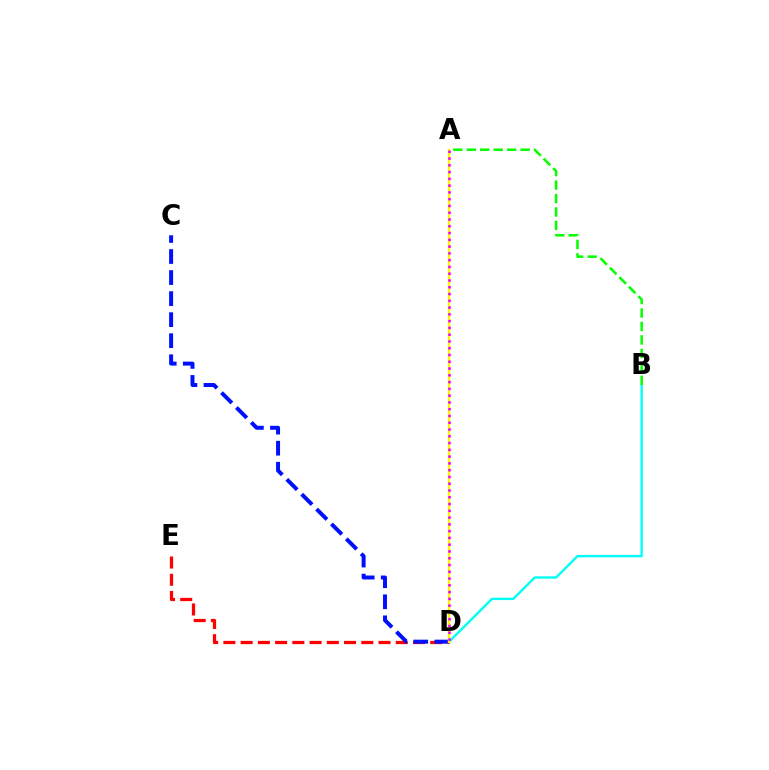{('D', 'E'): [{'color': '#ff0000', 'line_style': 'dashed', 'thickness': 2.34}], ('B', 'D'): [{'color': '#00fff6', 'line_style': 'solid', 'thickness': 1.71}], ('C', 'D'): [{'color': '#0010ff', 'line_style': 'dashed', 'thickness': 2.86}], ('A', 'D'): [{'color': '#fcf500', 'line_style': 'solid', 'thickness': 1.71}, {'color': '#ee00ff', 'line_style': 'dotted', 'thickness': 1.84}], ('A', 'B'): [{'color': '#08ff00', 'line_style': 'dashed', 'thickness': 1.83}]}